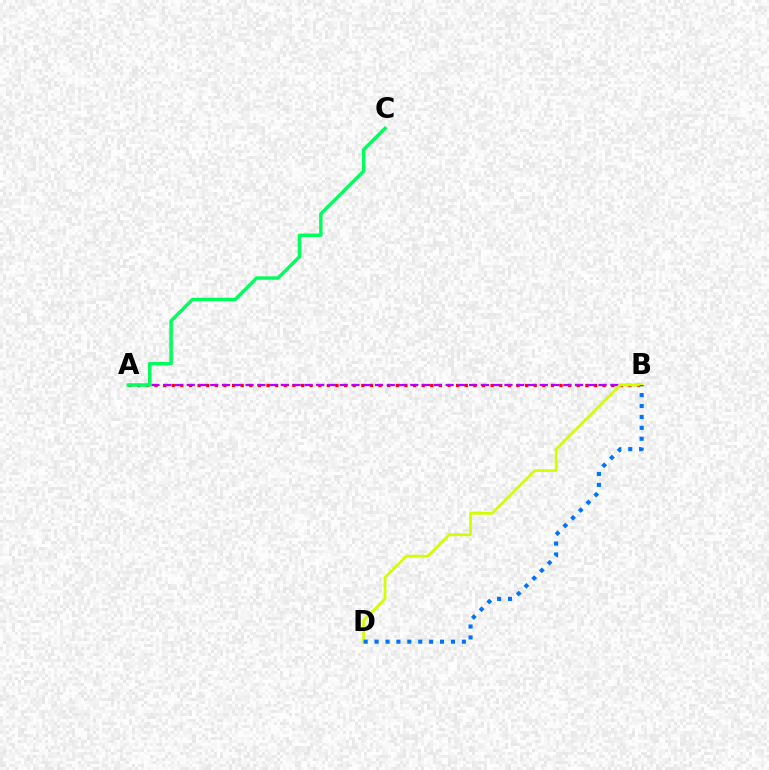{('A', 'B'): [{'color': '#ff0000', 'line_style': 'dotted', 'thickness': 2.34}, {'color': '#b900ff', 'line_style': 'dashed', 'thickness': 1.6}], ('A', 'C'): [{'color': '#00ff5c', 'line_style': 'solid', 'thickness': 2.47}], ('B', 'D'): [{'color': '#d1ff00', 'line_style': 'solid', 'thickness': 1.95}, {'color': '#0074ff', 'line_style': 'dotted', 'thickness': 2.96}]}